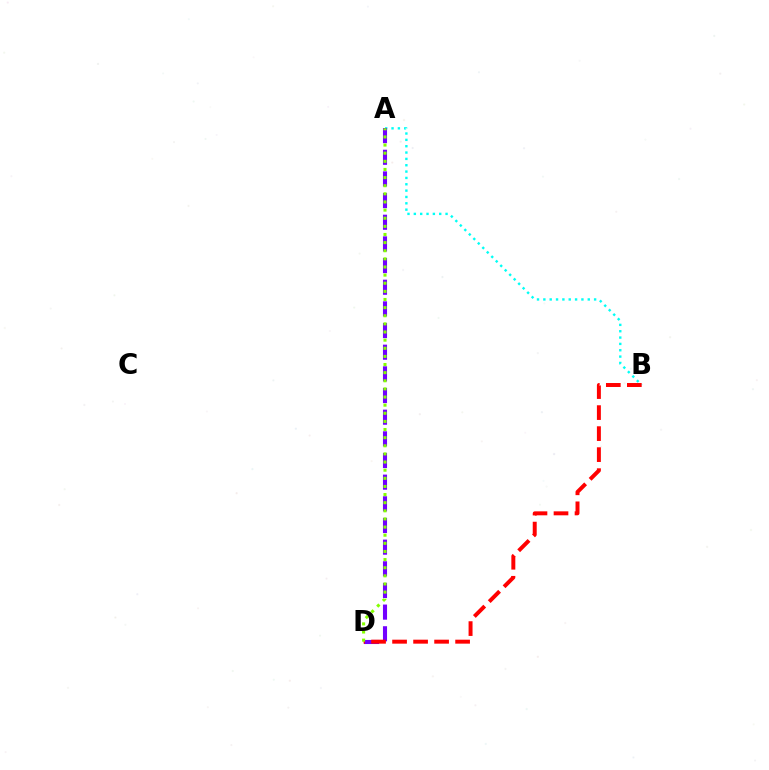{('A', 'B'): [{'color': '#00fff6', 'line_style': 'dotted', 'thickness': 1.72}], ('A', 'D'): [{'color': '#7200ff', 'line_style': 'dashed', 'thickness': 2.94}, {'color': '#84ff00', 'line_style': 'dotted', 'thickness': 2.21}], ('B', 'D'): [{'color': '#ff0000', 'line_style': 'dashed', 'thickness': 2.85}]}